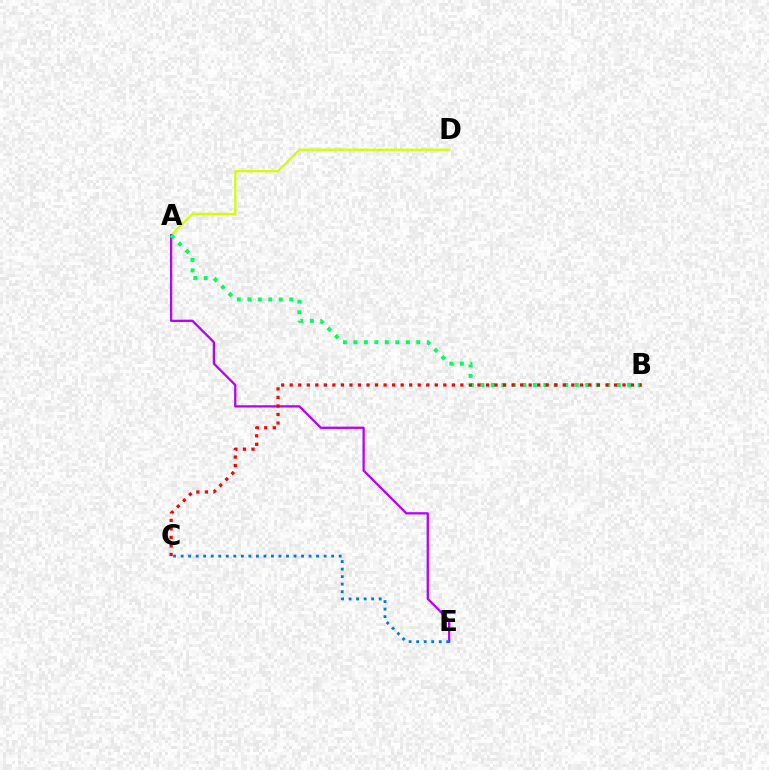{('A', 'D'): [{'color': '#d1ff00', 'line_style': 'solid', 'thickness': 1.63}], ('A', 'E'): [{'color': '#b900ff', 'line_style': 'solid', 'thickness': 1.65}], ('C', 'E'): [{'color': '#0074ff', 'line_style': 'dotted', 'thickness': 2.04}], ('A', 'B'): [{'color': '#00ff5c', 'line_style': 'dotted', 'thickness': 2.85}], ('B', 'C'): [{'color': '#ff0000', 'line_style': 'dotted', 'thickness': 2.32}]}